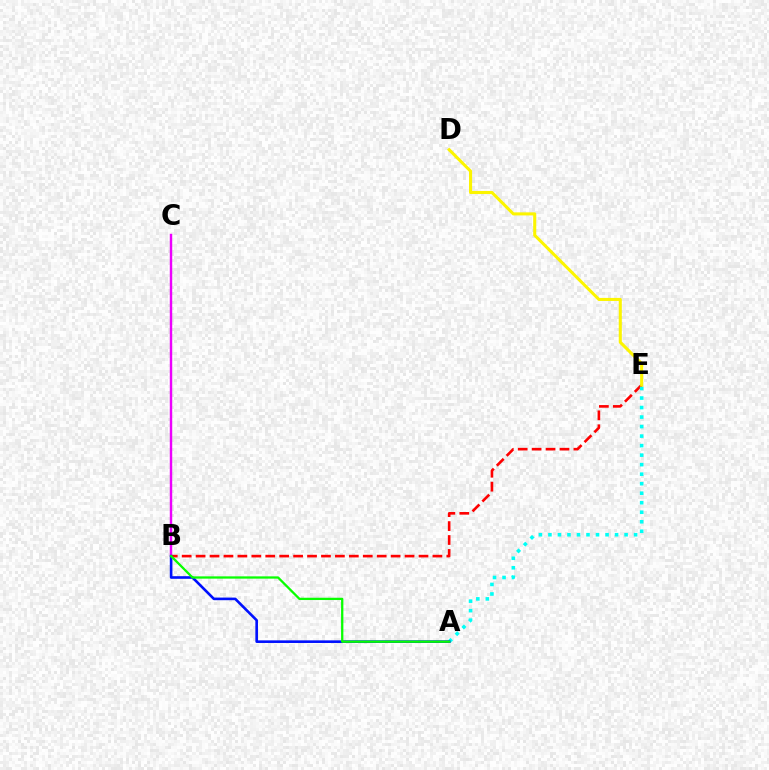{('B', 'E'): [{'color': '#ff0000', 'line_style': 'dashed', 'thickness': 1.89}], ('A', 'E'): [{'color': '#00fff6', 'line_style': 'dotted', 'thickness': 2.59}], ('B', 'C'): [{'color': '#ee00ff', 'line_style': 'solid', 'thickness': 1.75}], ('A', 'B'): [{'color': '#0010ff', 'line_style': 'solid', 'thickness': 1.89}, {'color': '#08ff00', 'line_style': 'solid', 'thickness': 1.64}], ('D', 'E'): [{'color': '#fcf500', 'line_style': 'solid', 'thickness': 2.21}]}